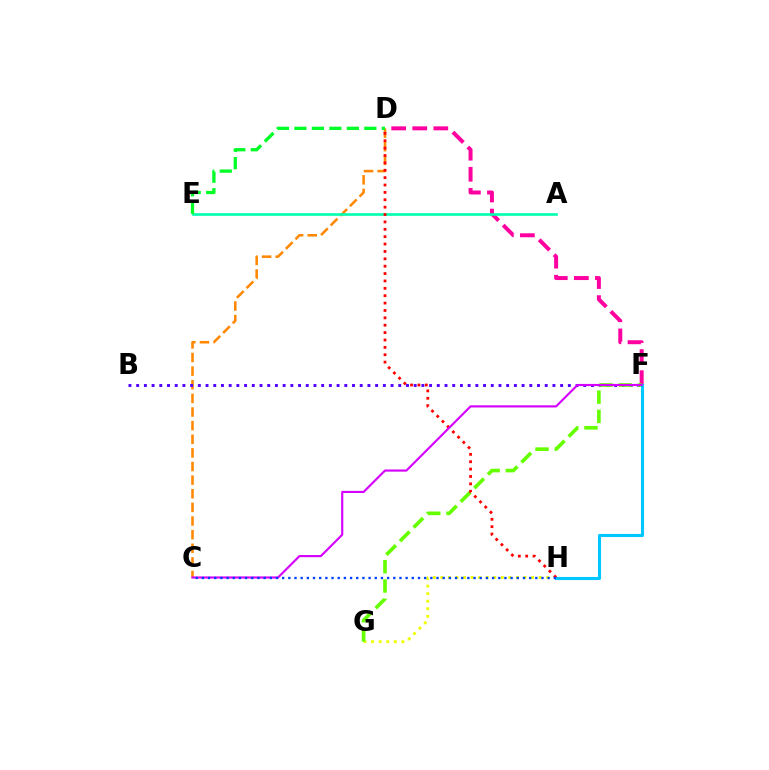{('C', 'D'): [{'color': '#ff8800', 'line_style': 'dashed', 'thickness': 1.85}], ('D', 'F'): [{'color': '#ff00a0', 'line_style': 'dashed', 'thickness': 2.86}], ('G', 'H'): [{'color': '#eeff00', 'line_style': 'dotted', 'thickness': 2.05}], ('B', 'F'): [{'color': '#4f00ff', 'line_style': 'dotted', 'thickness': 2.09}], ('A', 'E'): [{'color': '#00ffaf', 'line_style': 'solid', 'thickness': 1.89}], ('F', 'G'): [{'color': '#66ff00', 'line_style': 'dashed', 'thickness': 2.62}], ('F', 'H'): [{'color': '#00c7ff', 'line_style': 'solid', 'thickness': 2.21}], ('D', 'H'): [{'color': '#ff0000', 'line_style': 'dotted', 'thickness': 2.0}], ('C', 'F'): [{'color': '#d600ff', 'line_style': 'solid', 'thickness': 1.55}], ('C', 'H'): [{'color': '#003fff', 'line_style': 'dotted', 'thickness': 1.68}], ('D', 'E'): [{'color': '#00ff27', 'line_style': 'dashed', 'thickness': 2.38}]}